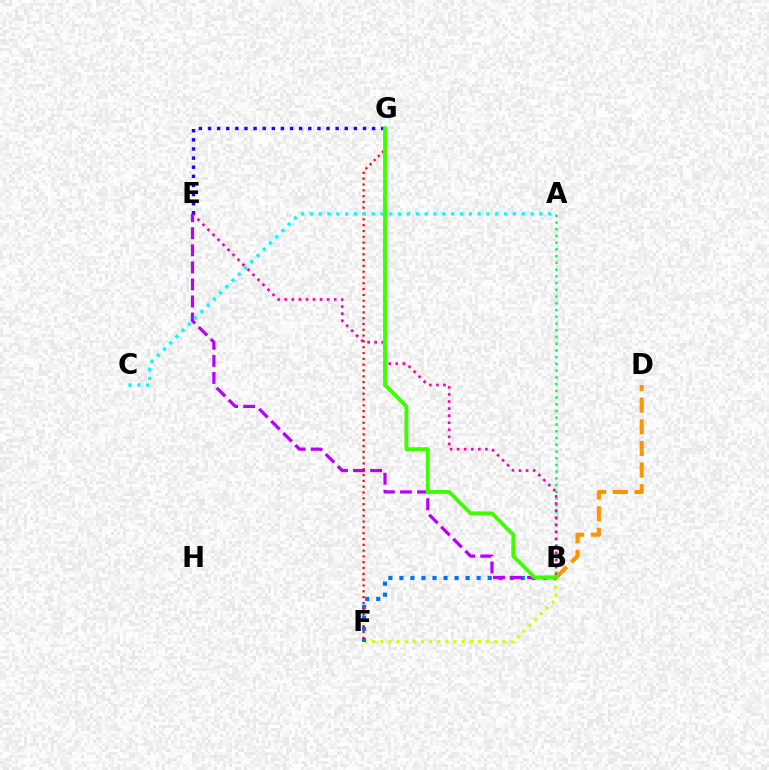{('B', 'F'): [{'color': '#d1ff00', 'line_style': 'dotted', 'thickness': 2.22}, {'color': '#0074ff', 'line_style': 'dotted', 'thickness': 3.0}], ('B', 'E'): [{'color': '#b900ff', 'line_style': 'dashed', 'thickness': 2.32}, {'color': '#ff00ac', 'line_style': 'dotted', 'thickness': 1.92}], ('A', 'B'): [{'color': '#00ff5c', 'line_style': 'dotted', 'thickness': 1.83}], ('F', 'G'): [{'color': '#ff0000', 'line_style': 'dotted', 'thickness': 1.58}], ('B', 'D'): [{'color': '#ff9400', 'line_style': 'dashed', 'thickness': 2.94}], ('A', 'C'): [{'color': '#00fff6', 'line_style': 'dotted', 'thickness': 2.4}], ('E', 'G'): [{'color': '#2500ff', 'line_style': 'dotted', 'thickness': 2.48}], ('B', 'G'): [{'color': '#3dff00', 'line_style': 'solid', 'thickness': 2.78}]}